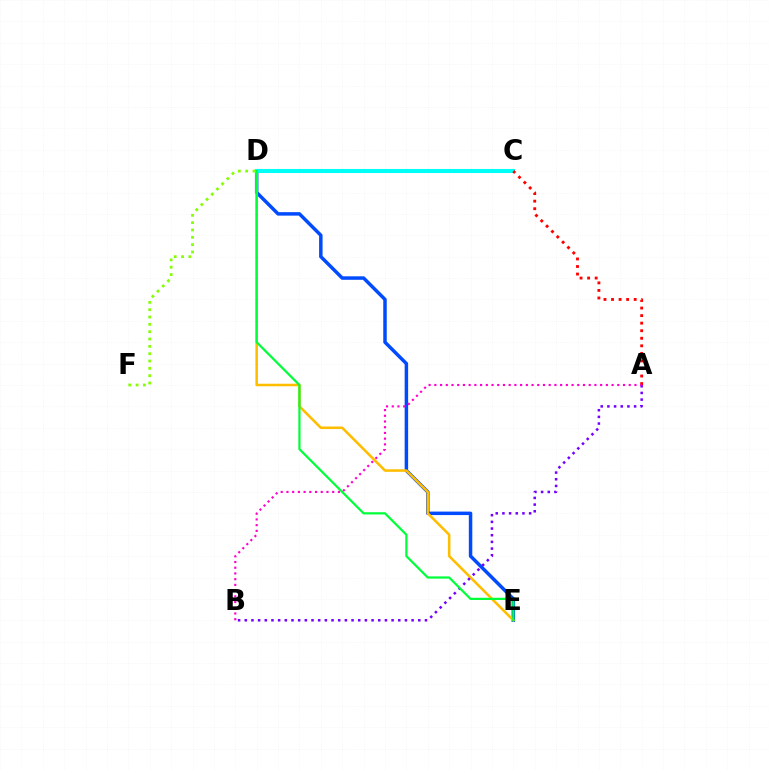{('D', 'E'): [{'color': '#004bff', 'line_style': 'solid', 'thickness': 2.5}, {'color': '#ffbd00', 'line_style': 'solid', 'thickness': 1.83}, {'color': '#00ff39', 'line_style': 'solid', 'thickness': 1.6}], ('A', 'B'): [{'color': '#7200ff', 'line_style': 'dotted', 'thickness': 1.81}, {'color': '#ff00cf', 'line_style': 'dotted', 'thickness': 1.55}], ('C', 'D'): [{'color': '#00fff6', 'line_style': 'solid', 'thickness': 2.93}], ('A', 'C'): [{'color': '#ff0000', 'line_style': 'dotted', 'thickness': 2.05}], ('D', 'F'): [{'color': '#84ff00', 'line_style': 'dotted', 'thickness': 1.99}]}